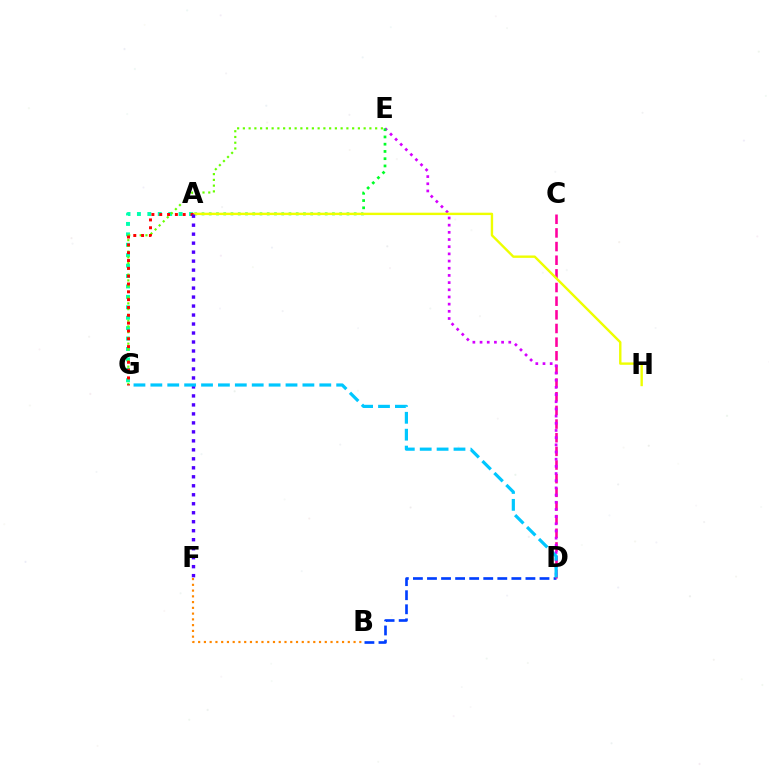{('A', 'G'): [{'color': '#00ffaf', 'line_style': 'dotted', 'thickness': 2.83}, {'color': '#ff0000', 'line_style': 'dotted', 'thickness': 2.13}], ('B', 'D'): [{'color': '#003fff', 'line_style': 'dashed', 'thickness': 1.91}], ('C', 'D'): [{'color': '#ff00a0', 'line_style': 'dashed', 'thickness': 1.85}], ('E', 'G'): [{'color': '#66ff00', 'line_style': 'dotted', 'thickness': 1.56}], ('D', 'E'): [{'color': '#d600ff', 'line_style': 'dotted', 'thickness': 1.95}], ('A', 'E'): [{'color': '#00ff27', 'line_style': 'dotted', 'thickness': 1.97}], ('B', 'F'): [{'color': '#ff8800', 'line_style': 'dotted', 'thickness': 1.56}], ('A', 'H'): [{'color': '#eeff00', 'line_style': 'solid', 'thickness': 1.72}], ('A', 'F'): [{'color': '#4f00ff', 'line_style': 'dotted', 'thickness': 2.44}], ('D', 'G'): [{'color': '#00c7ff', 'line_style': 'dashed', 'thickness': 2.3}]}